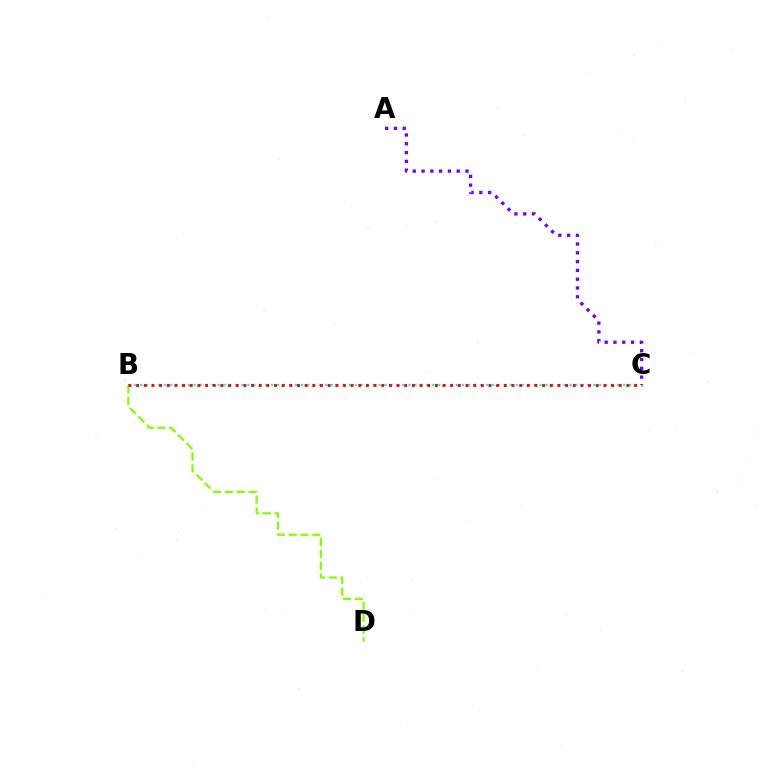{('B', 'D'): [{'color': '#84ff00', 'line_style': 'dashed', 'thickness': 1.61}], ('B', 'C'): [{'color': '#00fff6', 'line_style': 'dotted', 'thickness': 1.62}, {'color': '#ff0000', 'line_style': 'dotted', 'thickness': 2.08}], ('A', 'C'): [{'color': '#7200ff', 'line_style': 'dotted', 'thickness': 2.39}]}